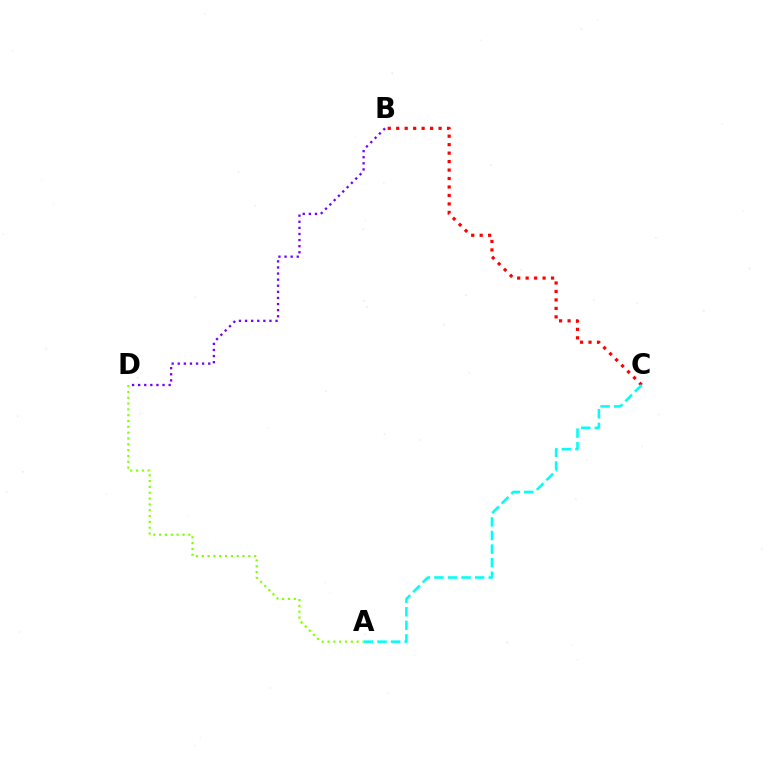{('B', 'D'): [{'color': '#7200ff', 'line_style': 'dotted', 'thickness': 1.66}], ('A', 'D'): [{'color': '#84ff00', 'line_style': 'dotted', 'thickness': 1.58}], ('B', 'C'): [{'color': '#ff0000', 'line_style': 'dotted', 'thickness': 2.3}], ('A', 'C'): [{'color': '#00fff6', 'line_style': 'dashed', 'thickness': 1.84}]}